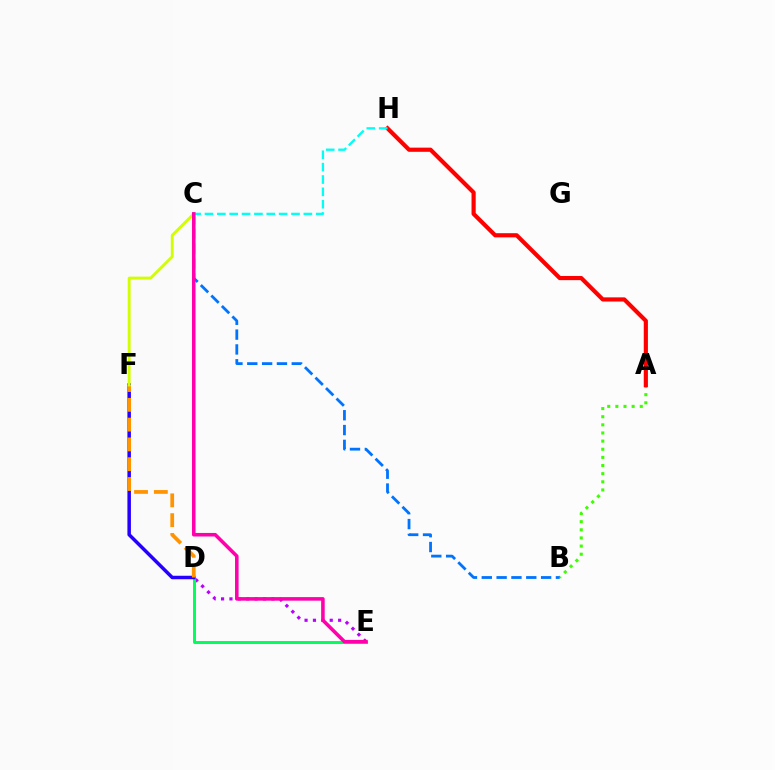{('D', 'E'): [{'color': '#b900ff', 'line_style': 'dotted', 'thickness': 2.28}, {'color': '#00ff5c', 'line_style': 'solid', 'thickness': 2.14}], ('A', 'B'): [{'color': '#3dff00', 'line_style': 'dotted', 'thickness': 2.21}], ('D', 'F'): [{'color': '#2500ff', 'line_style': 'solid', 'thickness': 2.52}, {'color': '#ff9400', 'line_style': 'dashed', 'thickness': 2.69}], ('B', 'C'): [{'color': '#0074ff', 'line_style': 'dashed', 'thickness': 2.01}], ('C', 'F'): [{'color': '#d1ff00', 'line_style': 'solid', 'thickness': 2.07}], ('A', 'H'): [{'color': '#ff0000', 'line_style': 'solid', 'thickness': 3.0}], ('C', 'H'): [{'color': '#00fff6', 'line_style': 'dashed', 'thickness': 1.68}], ('C', 'E'): [{'color': '#ff00ac', 'line_style': 'solid', 'thickness': 2.56}]}